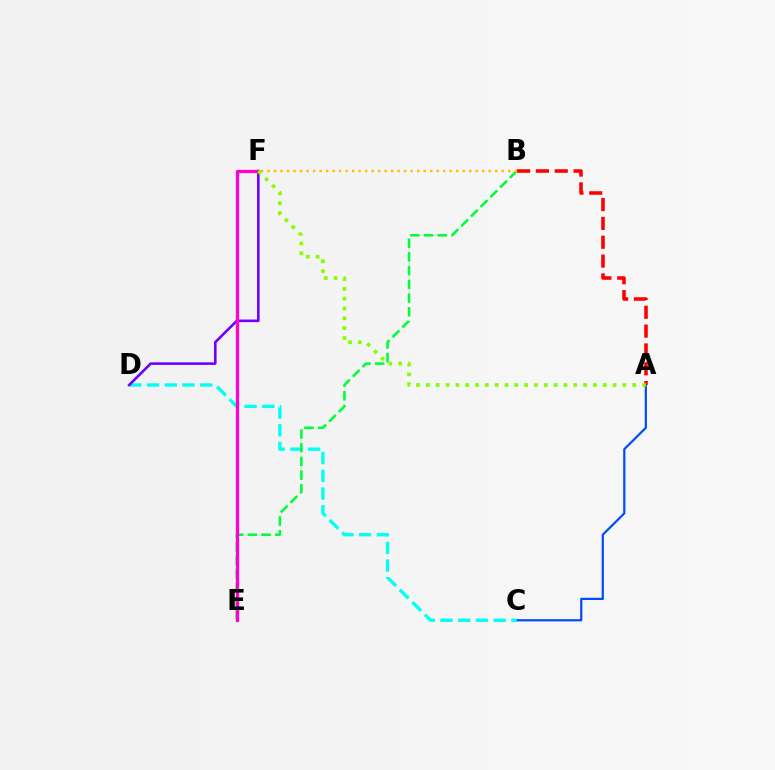{('A', 'C'): [{'color': '#004bff', 'line_style': 'solid', 'thickness': 1.59}], ('A', 'B'): [{'color': '#ff0000', 'line_style': 'dashed', 'thickness': 2.56}], ('C', 'D'): [{'color': '#00fff6', 'line_style': 'dashed', 'thickness': 2.41}], ('D', 'F'): [{'color': '#7200ff', 'line_style': 'solid', 'thickness': 1.88}], ('B', 'E'): [{'color': '#00ff39', 'line_style': 'dashed', 'thickness': 1.86}], ('E', 'F'): [{'color': '#ff00cf', 'line_style': 'solid', 'thickness': 2.35}], ('A', 'F'): [{'color': '#84ff00', 'line_style': 'dotted', 'thickness': 2.67}], ('B', 'F'): [{'color': '#ffbd00', 'line_style': 'dotted', 'thickness': 1.77}]}